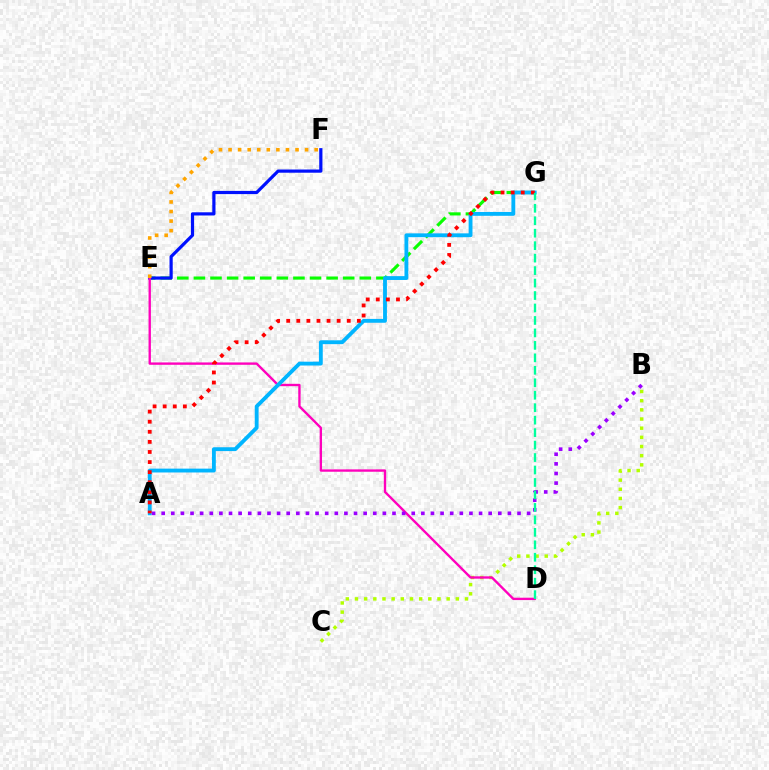{('E', 'G'): [{'color': '#08ff00', 'line_style': 'dashed', 'thickness': 2.25}], ('B', 'C'): [{'color': '#b3ff00', 'line_style': 'dotted', 'thickness': 2.49}], ('E', 'F'): [{'color': '#0010ff', 'line_style': 'solid', 'thickness': 2.3}, {'color': '#ffa500', 'line_style': 'dotted', 'thickness': 2.6}], ('D', 'E'): [{'color': '#ff00bd', 'line_style': 'solid', 'thickness': 1.7}], ('A', 'G'): [{'color': '#00b5ff', 'line_style': 'solid', 'thickness': 2.77}, {'color': '#ff0000', 'line_style': 'dotted', 'thickness': 2.74}], ('A', 'B'): [{'color': '#9b00ff', 'line_style': 'dotted', 'thickness': 2.61}], ('D', 'G'): [{'color': '#00ff9d', 'line_style': 'dashed', 'thickness': 1.69}]}